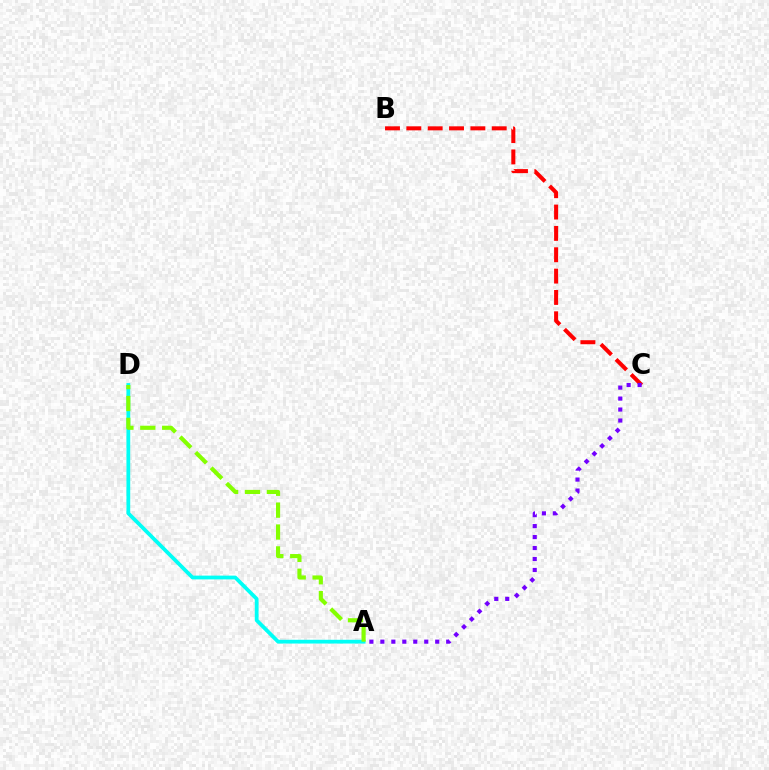{('B', 'C'): [{'color': '#ff0000', 'line_style': 'dashed', 'thickness': 2.9}], ('A', 'D'): [{'color': '#00fff6', 'line_style': 'solid', 'thickness': 2.71}, {'color': '#84ff00', 'line_style': 'dashed', 'thickness': 2.97}], ('A', 'C'): [{'color': '#7200ff', 'line_style': 'dotted', 'thickness': 2.98}]}